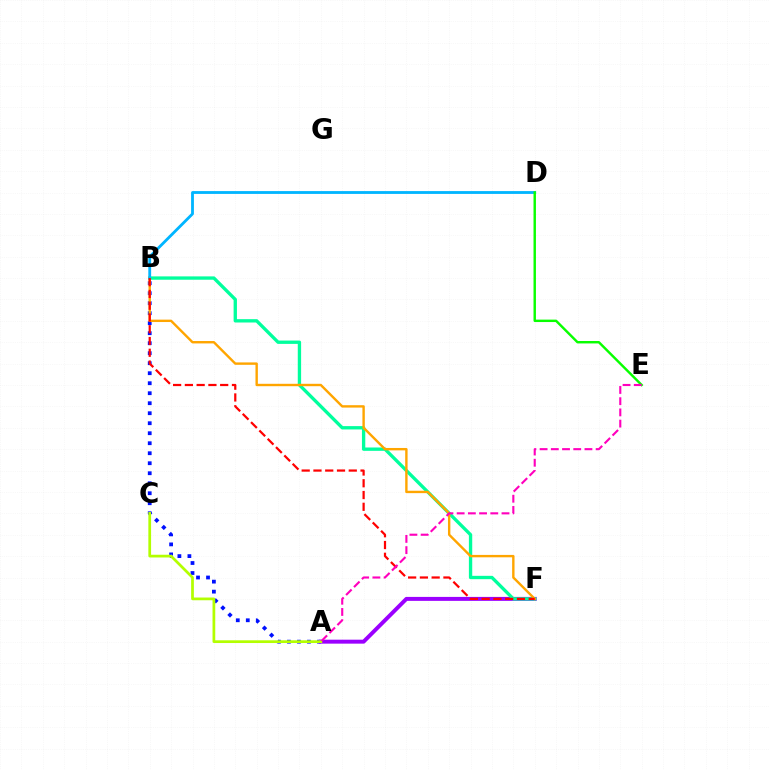{('A', 'B'): [{'color': '#0010ff', 'line_style': 'dotted', 'thickness': 2.72}], ('A', 'F'): [{'color': '#9b00ff', 'line_style': 'solid', 'thickness': 2.85}], ('B', 'F'): [{'color': '#00ff9d', 'line_style': 'solid', 'thickness': 2.4}, {'color': '#ffa500', 'line_style': 'solid', 'thickness': 1.72}, {'color': '#ff0000', 'line_style': 'dashed', 'thickness': 1.6}], ('A', 'C'): [{'color': '#b3ff00', 'line_style': 'solid', 'thickness': 1.97}], ('B', 'D'): [{'color': '#00b5ff', 'line_style': 'solid', 'thickness': 2.03}], ('D', 'E'): [{'color': '#08ff00', 'line_style': 'solid', 'thickness': 1.75}], ('A', 'E'): [{'color': '#ff00bd', 'line_style': 'dashed', 'thickness': 1.52}]}